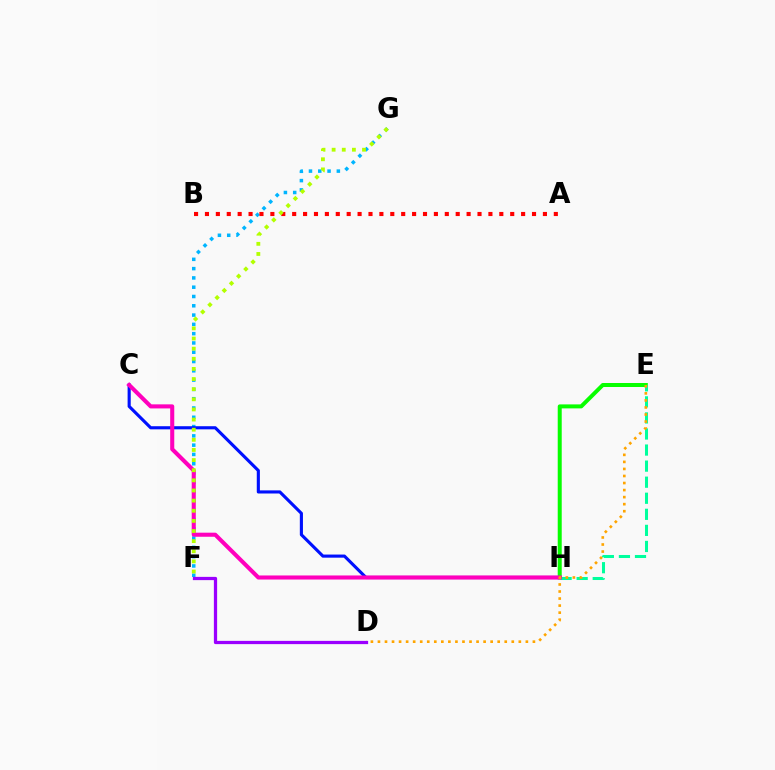{('F', 'G'): [{'color': '#00b5ff', 'line_style': 'dotted', 'thickness': 2.52}, {'color': '#b3ff00', 'line_style': 'dotted', 'thickness': 2.75}], ('E', 'H'): [{'color': '#08ff00', 'line_style': 'solid', 'thickness': 2.87}, {'color': '#00ff9d', 'line_style': 'dashed', 'thickness': 2.18}], ('C', 'H'): [{'color': '#0010ff', 'line_style': 'solid', 'thickness': 2.25}, {'color': '#ff00bd', 'line_style': 'solid', 'thickness': 2.93}], ('D', 'E'): [{'color': '#ffa500', 'line_style': 'dotted', 'thickness': 1.91}], ('A', 'B'): [{'color': '#ff0000', 'line_style': 'dotted', 'thickness': 2.96}], ('D', 'F'): [{'color': '#9b00ff', 'line_style': 'solid', 'thickness': 2.34}]}